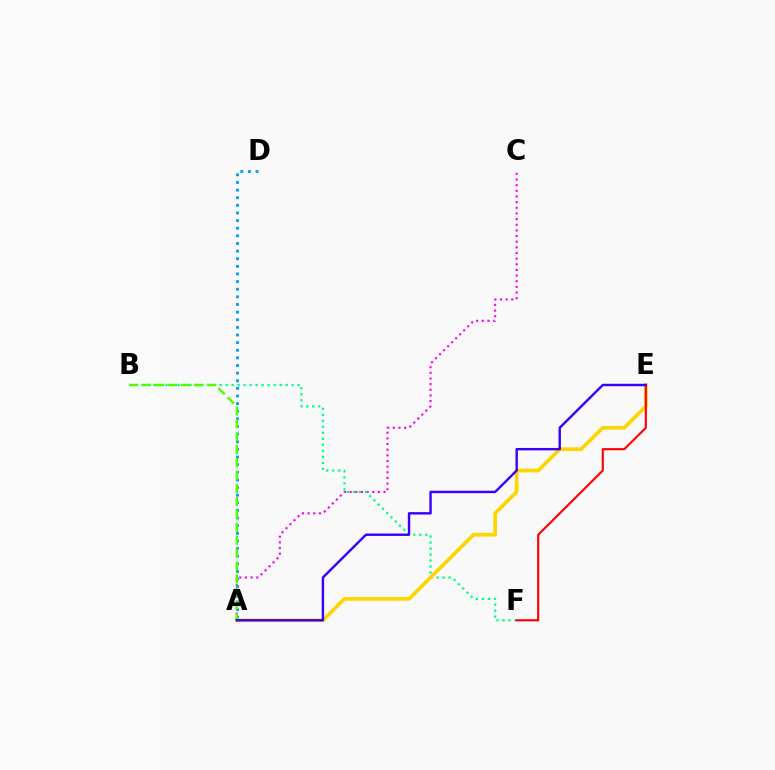{('A', 'C'): [{'color': '#ff00ed', 'line_style': 'dotted', 'thickness': 1.54}], ('A', 'D'): [{'color': '#009eff', 'line_style': 'dotted', 'thickness': 2.07}], ('B', 'F'): [{'color': '#00ff86', 'line_style': 'dotted', 'thickness': 1.63}], ('A', 'E'): [{'color': '#ffd500', 'line_style': 'solid', 'thickness': 2.64}, {'color': '#3700ff', 'line_style': 'solid', 'thickness': 1.74}], ('A', 'B'): [{'color': '#4fff00', 'line_style': 'dashed', 'thickness': 1.76}], ('E', 'F'): [{'color': '#ff0000', 'line_style': 'solid', 'thickness': 1.53}]}